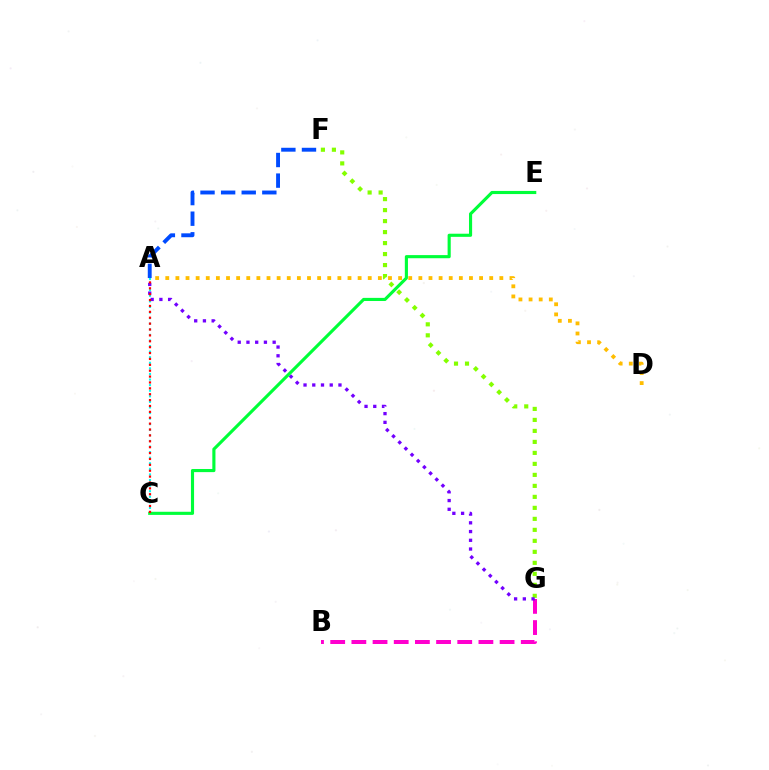{('F', 'G'): [{'color': '#84ff00', 'line_style': 'dotted', 'thickness': 2.99}], ('B', 'G'): [{'color': '#ff00cf', 'line_style': 'dashed', 'thickness': 2.88}], ('A', 'C'): [{'color': '#00fff6', 'line_style': 'dotted', 'thickness': 1.52}, {'color': '#ff0000', 'line_style': 'dotted', 'thickness': 1.6}], ('A', 'D'): [{'color': '#ffbd00', 'line_style': 'dotted', 'thickness': 2.75}], ('A', 'F'): [{'color': '#004bff', 'line_style': 'dashed', 'thickness': 2.8}], ('A', 'G'): [{'color': '#7200ff', 'line_style': 'dotted', 'thickness': 2.37}], ('C', 'E'): [{'color': '#00ff39', 'line_style': 'solid', 'thickness': 2.25}]}